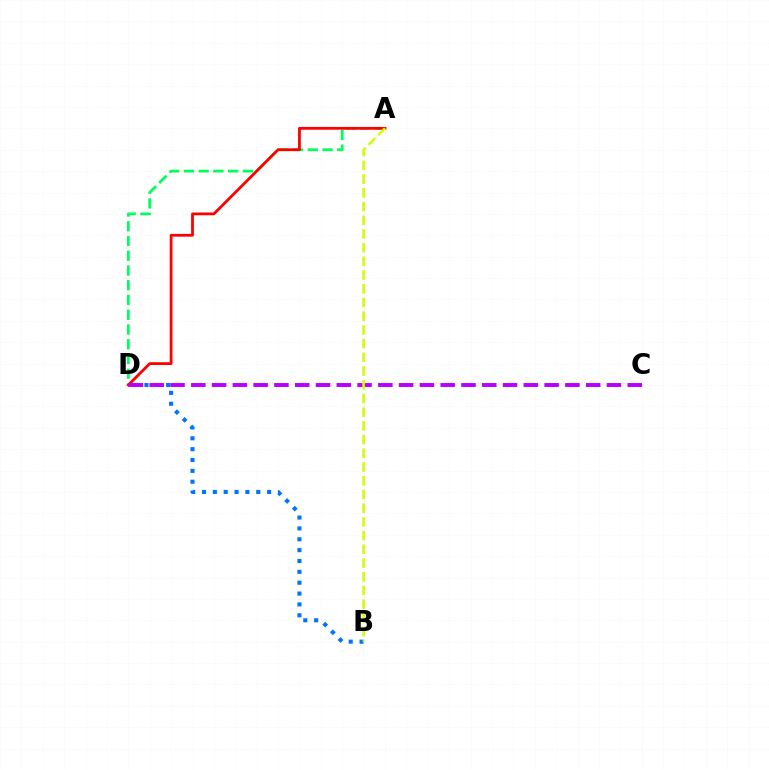{('A', 'D'): [{'color': '#00ff5c', 'line_style': 'dashed', 'thickness': 2.0}, {'color': '#ff0000', 'line_style': 'solid', 'thickness': 2.01}], ('B', 'D'): [{'color': '#0074ff', 'line_style': 'dotted', 'thickness': 2.95}], ('C', 'D'): [{'color': '#b900ff', 'line_style': 'dashed', 'thickness': 2.82}], ('A', 'B'): [{'color': '#d1ff00', 'line_style': 'dashed', 'thickness': 1.86}]}